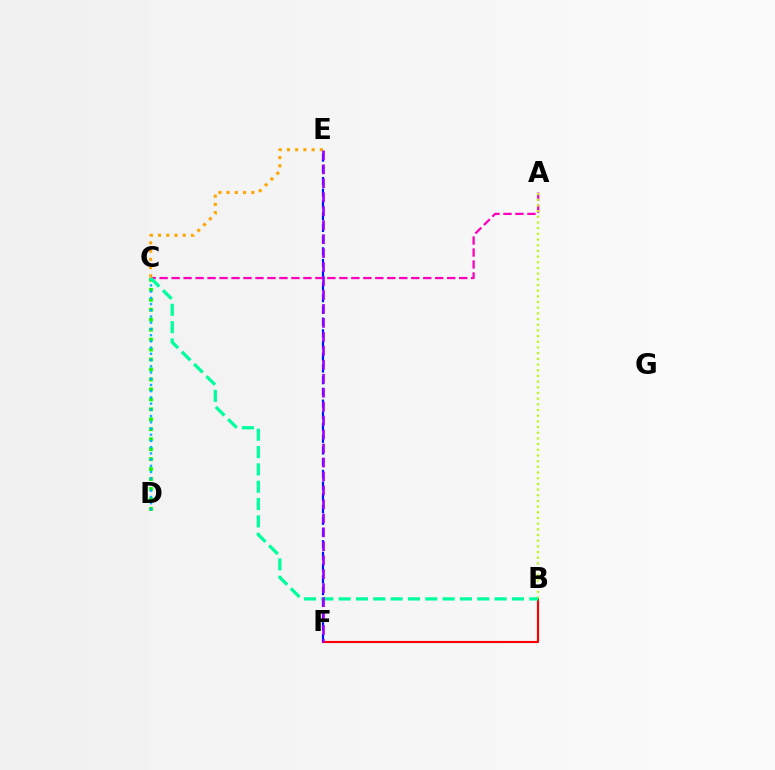{('B', 'F'): [{'color': '#ff0000', 'line_style': 'solid', 'thickness': 1.53}], ('E', 'F'): [{'color': '#0010ff', 'line_style': 'dashed', 'thickness': 1.59}, {'color': '#9b00ff', 'line_style': 'dashed', 'thickness': 1.9}], ('A', 'C'): [{'color': '#ff00bd', 'line_style': 'dashed', 'thickness': 1.63}], ('C', 'D'): [{'color': '#08ff00', 'line_style': 'dotted', 'thickness': 2.71}, {'color': '#00b5ff', 'line_style': 'dotted', 'thickness': 1.69}], ('A', 'B'): [{'color': '#b3ff00', 'line_style': 'dotted', 'thickness': 1.54}], ('B', 'C'): [{'color': '#00ff9d', 'line_style': 'dashed', 'thickness': 2.35}], ('C', 'E'): [{'color': '#ffa500', 'line_style': 'dotted', 'thickness': 2.24}]}